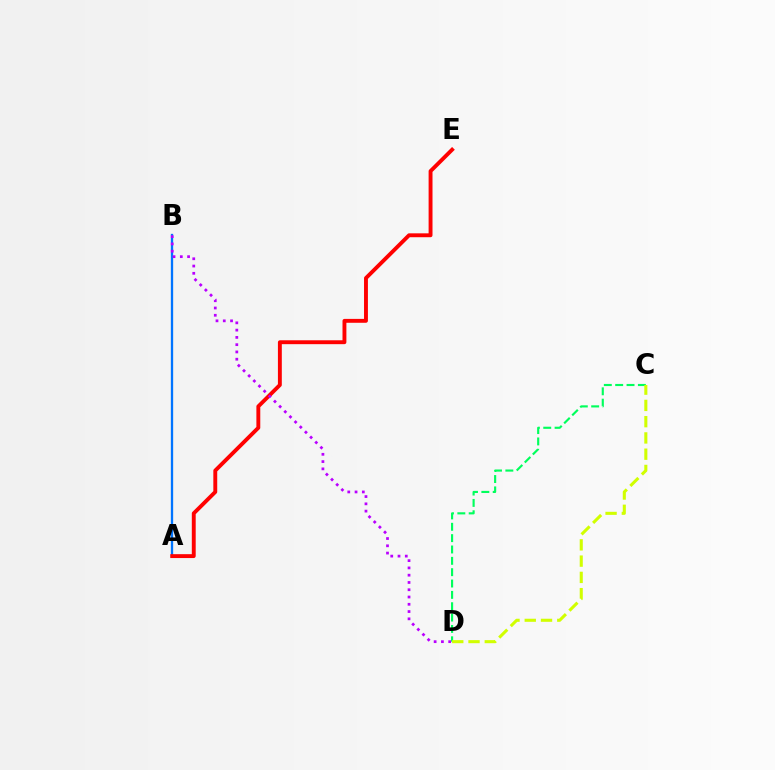{('A', 'B'): [{'color': '#0074ff', 'line_style': 'solid', 'thickness': 1.67}], ('A', 'E'): [{'color': '#ff0000', 'line_style': 'solid', 'thickness': 2.8}], ('C', 'D'): [{'color': '#00ff5c', 'line_style': 'dashed', 'thickness': 1.54}, {'color': '#d1ff00', 'line_style': 'dashed', 'thickness': 2.21}], ('B', 'D'): [{'color': '#b900ff', 'line_style': 'dotted', 'thickness': 1.98}]}